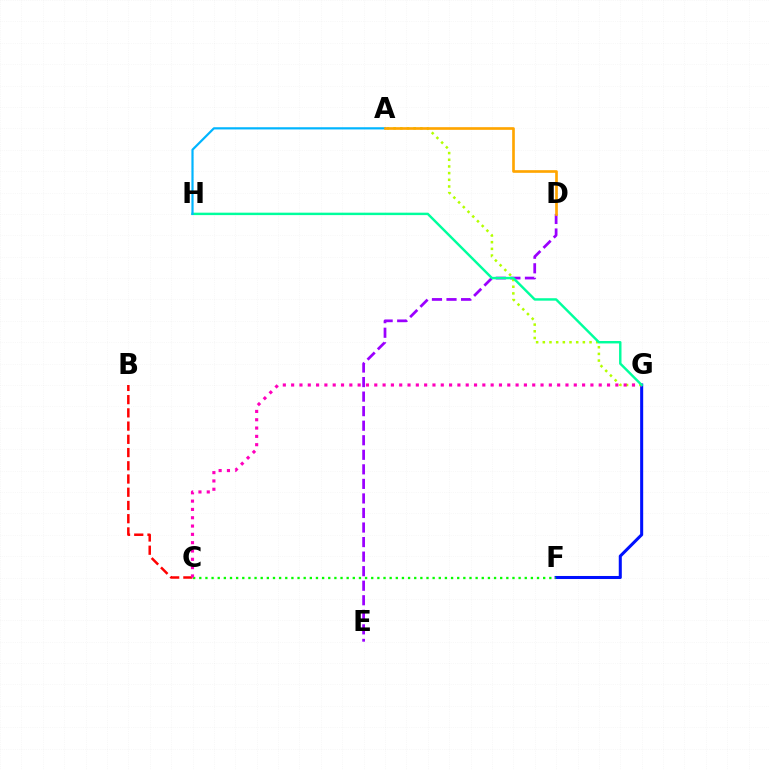{('D', 'E'): [{'color': '#9b00ff', 'line_style': 'dashed', 'thickness': 1.98}], ('F', 'G'): [{'color': '#0010ff', 'line_style': 'solid', 'thickness': 2.19}], ('B', 'C'): [{'color': '#ff0000', 'line_style': 'dashed', 'thickness': 1.8}], ('A', 'G'): [{'color': '#b3ff00', 'line_style': 'dotted', 'thickness': 1.81}], ('C', 'F'): [{'color': '#08ff00', 'line_style': 'dotted', 'thickness': 1.67}], ('C', 'G'): [{'color': '#ff00bd', 'line_style': 'dotted', 'thickness': 2.26}], ('G', 'H'): [{'color': '#00ff9d', 'line_style': 'solid', 'thickness': 1.75}], ('A', 'H'): [{'color': '#00b5ff', 'line_style': 'solid', 'thickness': 1.58}], ('A', 'D'): [{'color': '#ffa500', 'line_style': 'solid', 'thickness': 1.92}]}